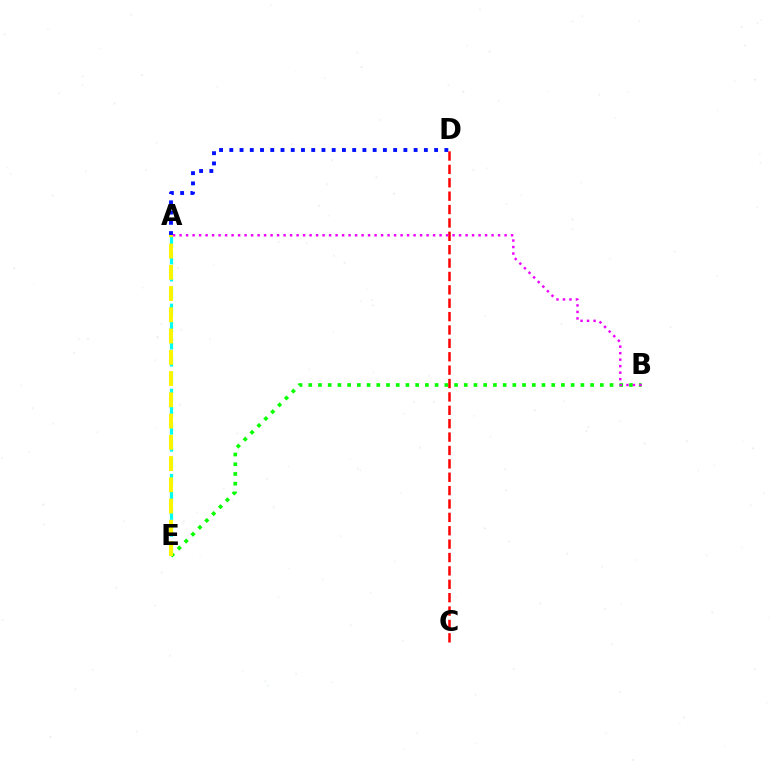{('B', 'E'): [{'color': '#08ff00', 'line_style': 'dotted', 'thickness': 2.64}], ('A', 'D'): [{'color': '#0010ff', 'line_style': 'dotted', 'thickness': 2.78}], ('A', 'E'): [{'color': '#00fff6', 'line_style': 'dashed', 'thickness': 2.31}, {'color': '#fcf500', 'line_style': 'dashed', 'thickness': 2.89}], ('C', 'D'): [{'color': '#ff0000', 'line_style': 'dashed', 'thickness': 1.82}], ('A', 'B'): [{'color': '#ee00ff', 'line_style': 'dotted', 'thickness': 1.77}]}